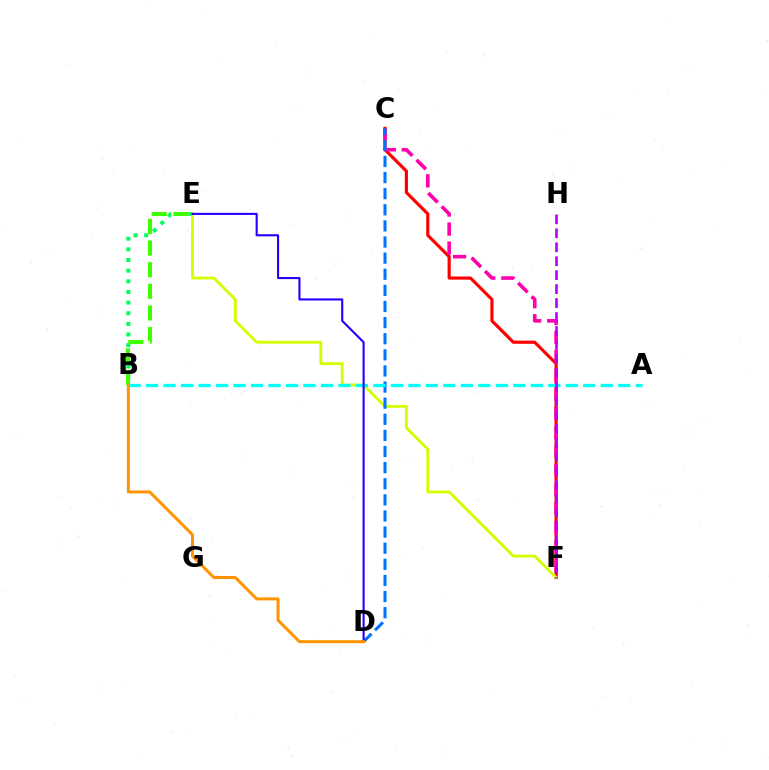{('C', 'F'): [{'color': '#ff0000', 'line_style': 'solid', 'thickness': 2.27}, {'color': '#ff00ac', 'line_style': 'dashed', 'thickness': 2.58}], ('B', 'E'): [{'color': '#00ff5c', 'line_style': 'dotted', 'thickness': 2.89}, {'color': '#3dff00', 'line_style': 'dashed', 'thickness': 2.94}], ('E', 'F'): [{'color': '#d1ff00', 'line_style': 'solid', 'thickness': 2.04}], ('C', 'D'): [{'color': '#0074ff', 'line_style': 'dashed', 'thickness': 2.19}], ('A', 'B'): [{'color': '#00fff6', 'line_style': 'dashed', 'thickness': 2.38}], ('D', 'E'): [{'color': '#2500ff', 'line_style': 'solid', 'thickness': 1.52}], ('B', 'D'): [{'color': '#ff9400', 'line_style': 'solid', 'thickness': 2.16}], ('F', 'H'): [{'color': '#b900ff', 'line_style': 'dashed', 'thickness': 1.9}]}